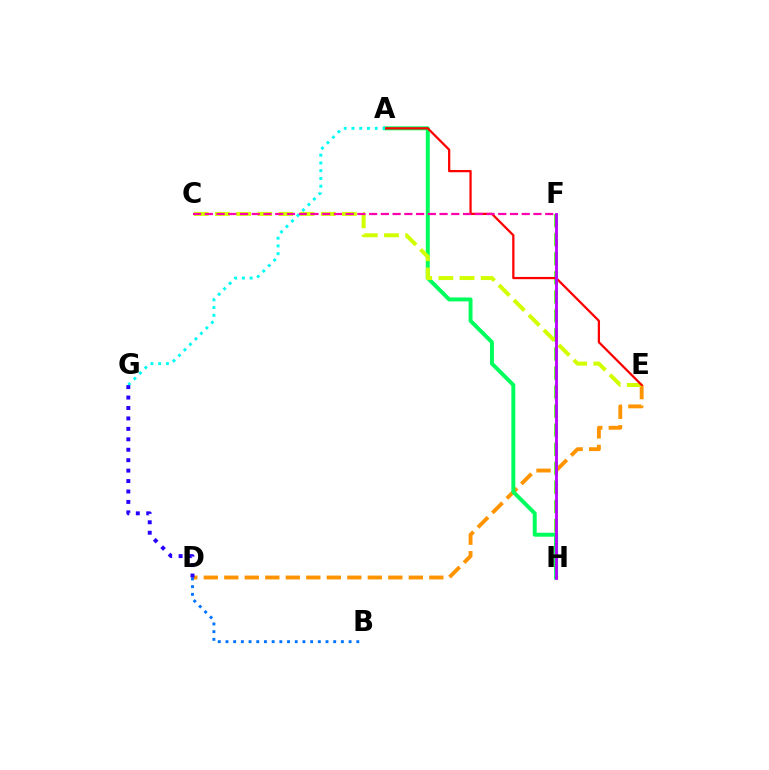{('D', 'E'): [{'color': '#ff9400', 'line_style': 'dashed', 'thickness': 2.79}], ('F', 'H'): [{'color': '#3dff00', 'line_style': 'dashed', 'thickness': 2.59}, {'color': '#b900ff', 'line_style': 'solid', 'thickness': 2.03}], ('A', 'H'): [{'color': '#00ff5c', 'line_style': 'solid', 'thickness': 2.84}], ('C', 'E'): [{'color': '#d1ff00', 'line_style': 'dashed', 'thickness': 2.87}], ('A', 'E'): [{'color': '#ff0000', 'line_style': 'solid', 'thickness': 1.62}], ('C', 'F'): [{'color': '#ff00ac', 'line_style': 'dashed', 'thickness': 1.59}], ('A', 'G'): [{'color': '#00fff6', 'line_style': 'dotted', 'thickness': 2.1}], ('B', 'D'): [{'color': '#0074ff', 'line_style': 'dotted', 'thickness': 2.09}], ('D', 'G'): [{'color': '#2500ff', 'line_style': 'dotted', 'thickness': 2.84}]}